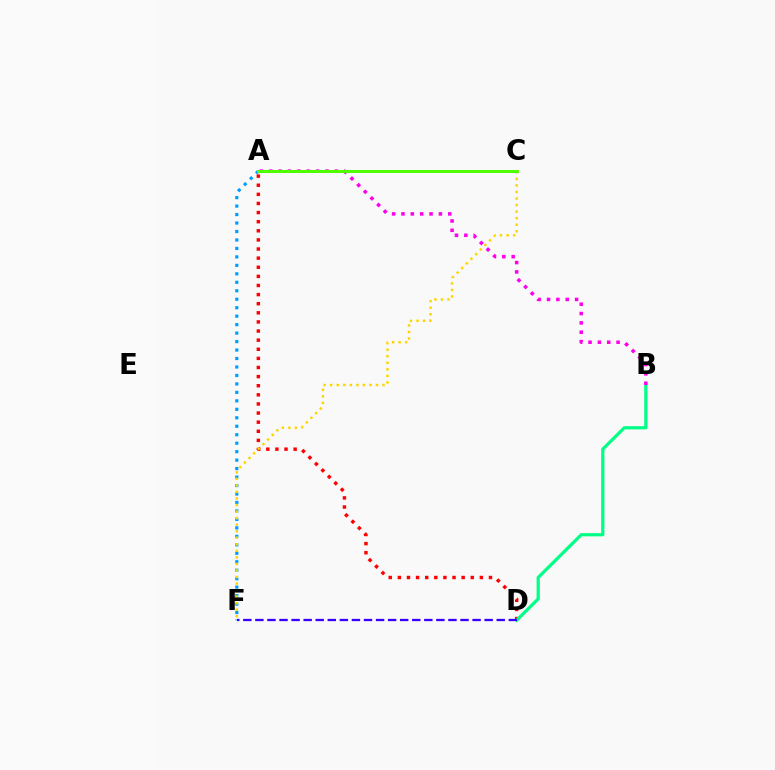{('A', 'D'): [{'color': '#ff0000', 'line_style': 'dotted', 'thickness': 2.48}], ('B', 'D'): [{'color': '#00ff86', 'line_style': 'solid', 'thickness': 2.32}], ('A', 'B'): [{'color': '#ff00ed', 'line_style': 'dotted', 'thickness': 2.54}], ('A', 'F'): [{'color': '#009eff', 'line_style': 'dotted', 'thickness': 2.3}], ('C', 'F'): [{'color': '#ffd500', 'line_style': 'dotted', 'thickness': 1.78}], ('D', 'F'): [{'color': '#3700ff', 'line_style': 'dashed', 'thickness': 1.64}], ('A', 'C'): [{'color': '#4fff00', 'line_style': 'solid', 'thickness': 2.14}]}